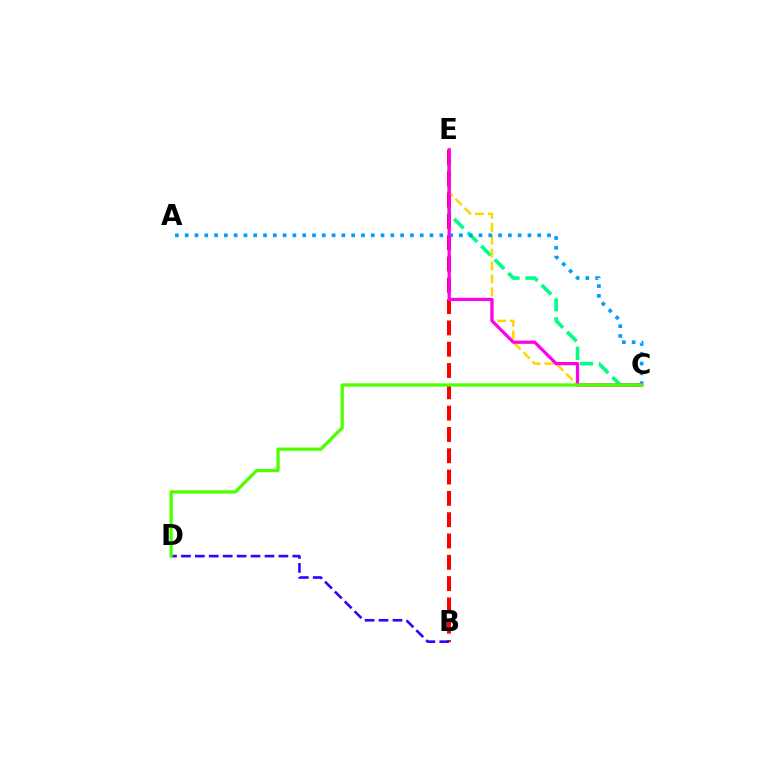{('C', 'E'): [{'color': '#00ff86', 'line_style': 'dashed', 'thickness': 2.6}, {'color': '#ffd500', 'line_style': 'dashed', 'thickness': 1.75}, {'color': '#ff00ed', 'line_style': 'solid', 'thickness': 2.33}], ('B', 'E'): [{'color': '#ff0000', 'line_style': 'dashed', 'thickness': 2.89}], ('A', 'C'): [{'color': '#009eff', 'line_style': 'dotted', 'thickness': 2.66}], ('B', 'D'): [{'color': '#3700ff', 'line_style': 'dashed', 'thickness': 1.89}], ('C', 'D'): [{'color': '#4fff00', 'line_style': 'solid', 'thickness': 2.36}]}